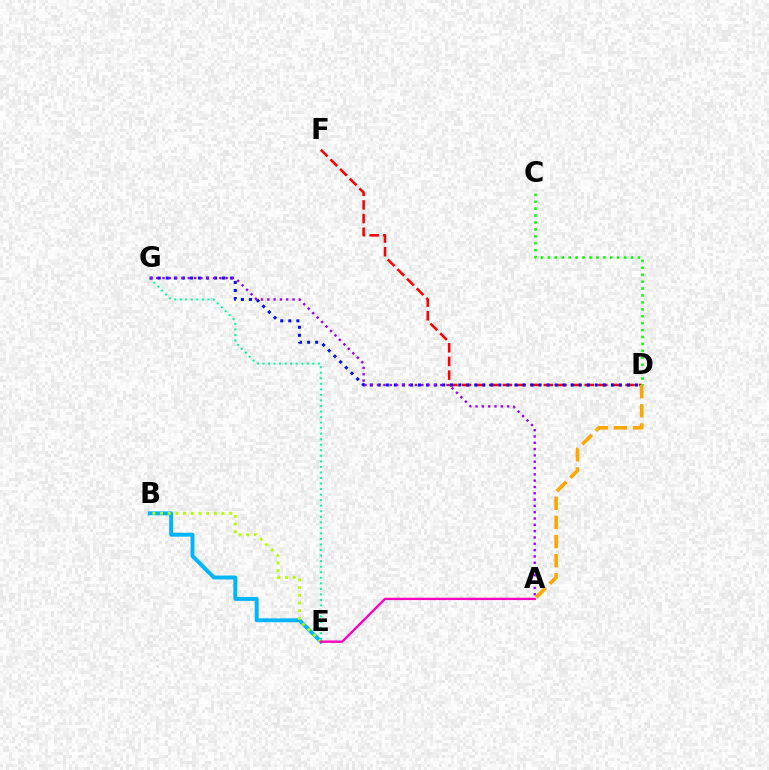{('D', 'F'): [{'color': '#ff0000', 'line_style': 'dashed', 'thickness': 1.85}], ('E', 'G'): [{'color': '#00ff9d', 'line_style': 'dotted', 'thickness': 1.51}], ('D', 'G'): [{'color': '#0010ff', 'line_style': 'dotted', 'thickness': 2.18}], ('B', 'E'): [{'color': '#00b5ff', 'line_style': 'solid', 'thickness': 2.83}, {'color': '#b3ff00', 'line_style': 'dotted', 'thickness': 2.09}], ('A', 'G'): [{'color': '#9b00ff', 'line_style': 'dotted', 'thickness': 1.71}], ('A', 'D'): [{'color': '#ffa500', 'line_style': 'dashed', 'thickness': 2.6}], ('C', 'D'): [{'color': '#08ff00', 'line_style': 'dotted', 'thickness': 1.88}], ('A', 'E'): [{'color': '#ff00bd', 'line_style': 'solid', 'thickness': 1.69}]}